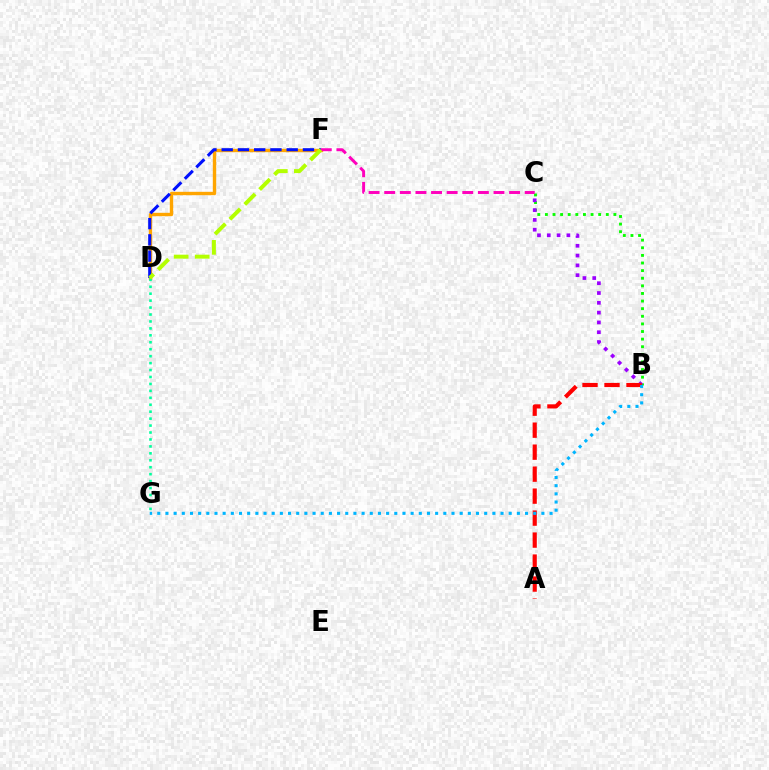{('B', 'C'): [{'color': '#08ff00', 'line_style': 'dotted', 'thickness': 2.07}, {'color': '#9b00ff', 'line_style': 'dotted', 'thickness': 2.66}], ('D', 'F'): [{'color': '#ffa500', 'line_style': 'solid', 'thickness': 2.43}, {'color': '#0010ff', 'line_style': 'dashed', 'thickness': 2.21}, {'color': '#b3ff00', 'line_style': 'dashed', 'thickness': 2.86}], ('D', 'G'): [{'color': '#00ff9d', 'line_style': 'dotted', 'thickness': 1.89}], ('C', 'F'): [{'color': '#ff00bd', 'line_style': 'dashed', 'thickness': 2.12}], ('A', 'B'): [{'color': '#ff0000', 'line_style': 'dashed', 'thickness': 2.99}], ('B', 'G'): [{'color': '#00b5ff', 'line_style': 'dotted', 'thickness': 2.22}]}